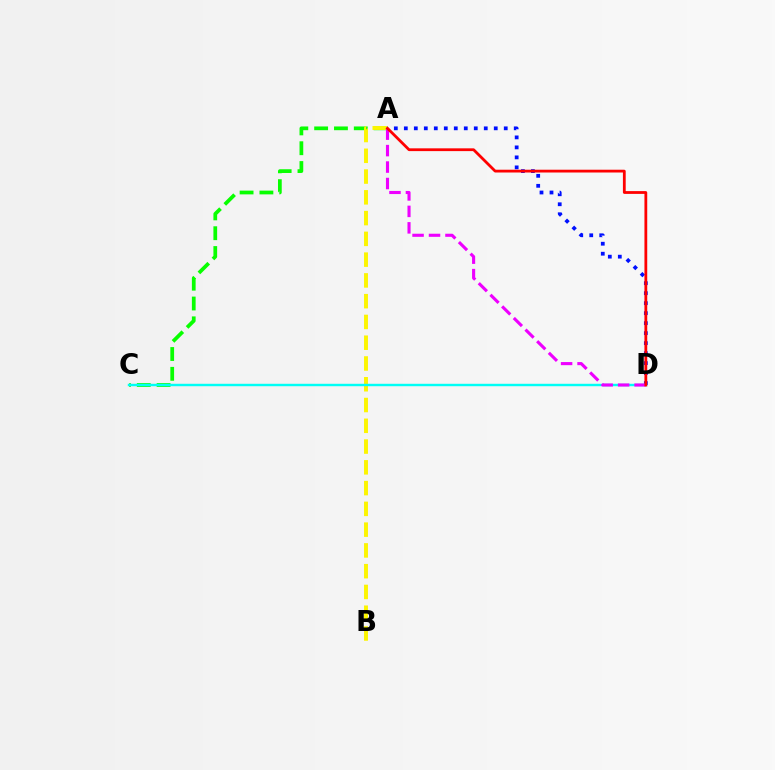{('A', 'D'): [{'color': '#0010ff', 'line_style': 'dotted', 'thickness': 2.72}, {'color': '#ee00ff', 'line_style': 'dashed', 'thickness': 2.24}, {'color': '#ff0000', 'line_style': 'solid', 'thickness': 2.0}], ('A', 'C'): [{'color': '#08ff00', 'line_style': 'dashed', 'thickness': 2.69}], ('A', 'B'): [{'color': '#fcf500', 'line_style': 'dashed', 'thickness': 2.82}], ('C', 'D'): [{'color': '#00fff6', 'line_style': 'solid', 'thickness': 1.75}]}